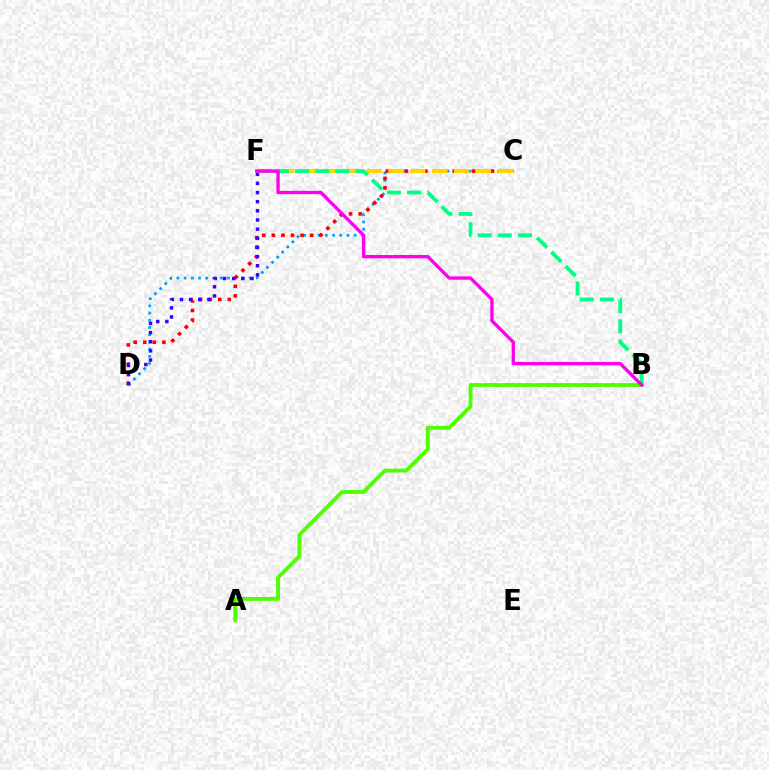{('C', 'D'): [{'color': '#009eff', 'line_style': 'dotted', 'thickness': 1.96}, {'color': '#ff0000', 'line_style': 'dotted', 'thickness': 2.6}], ('A', 'B'): [{'color': '#4fff00', 'line_style': 'solid', 'thickness': 2.76}], ('D', 'F'): [{'color': '#3700ff', 'line_style': 'dotted', 'thickness': 2.49}], ('C', 'F'): [{'color': '#ffd500', 'line_style': 'dashed', 'thickness': 2.97}], ('B', 'F'): [{'color': '#00ff86', 'line_style': 'dashed', 'thickness': 2.74}, {'color': '#ff00ed', 'line_style': 'solid', 'thickness': 2.39}]}